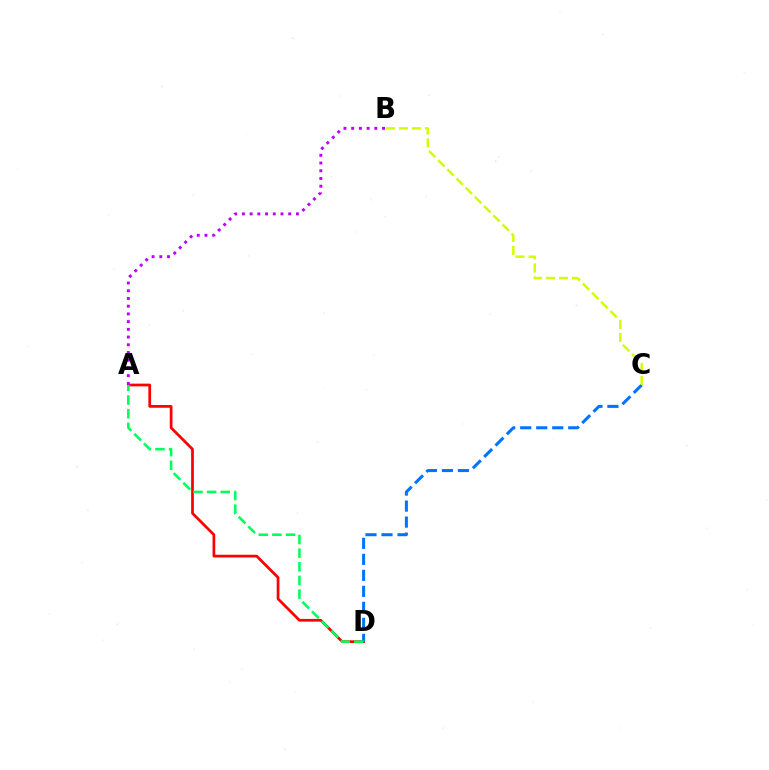{('A', 'D'): [{'color': '#ff0000', 'line_style': 'solid', 'thickness': 1.96}, {'color': '#00ff5c', 'line_style': 'dashed', 'thickness': 1.85}], ('C', 'D'): [{'color': '#0074ff', 'line_style': 'dashed', 'thickness': 2.17}], ('A', 'B'): [{'color': '#b900ff', 'line_style': 'dotted', 'thickness': 2.1}], ('B', 'C'): [{'color': '#d1ff00', 'line_style': 'dashed', 'thickness': 1.76}]}